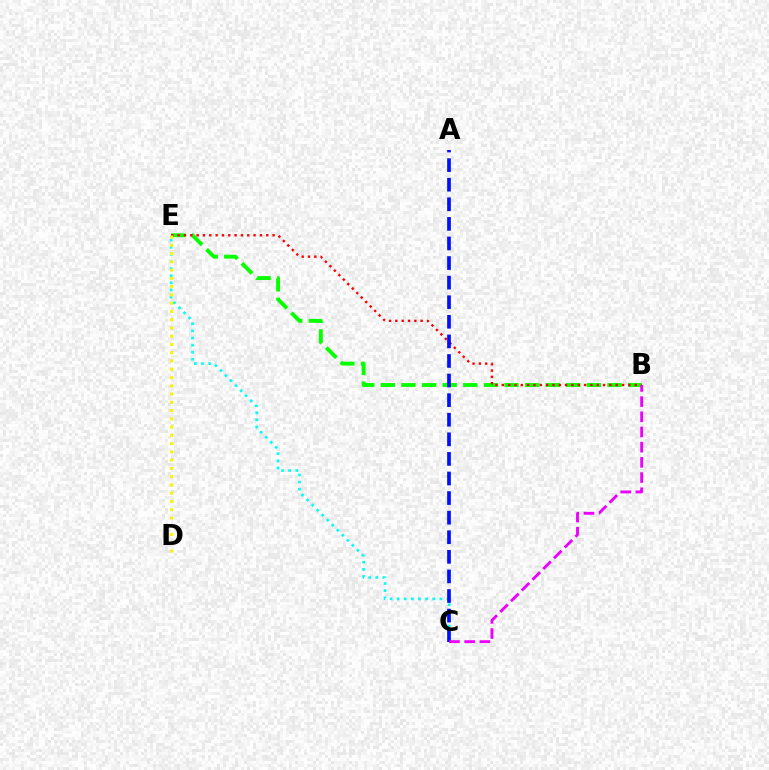{('B', 'E'): [{'color': '#08ff00', 'line_style': 'dashed', 'thickness': 2.8}, {'color': '#ff0000', 'line_style': 'dotted', 'thickness': 1.72}], ('C', 'E'): [{'color': '#00fff6', 'line_style': 'dotted', 'thickness': 1.93}], ('A', 'C'): [{'color': '#0010ff', 'line_style': 'dashed', 'thickness': 2.66}], ('B', 'C'): [{'color': '#ee00ff', 'line_style': 'dashed', 'thickness': 2.06}], ('D', 'E'): [{'color': '#fcf500', 'line_style': 'dotted', 'thickness': 2.24}]}